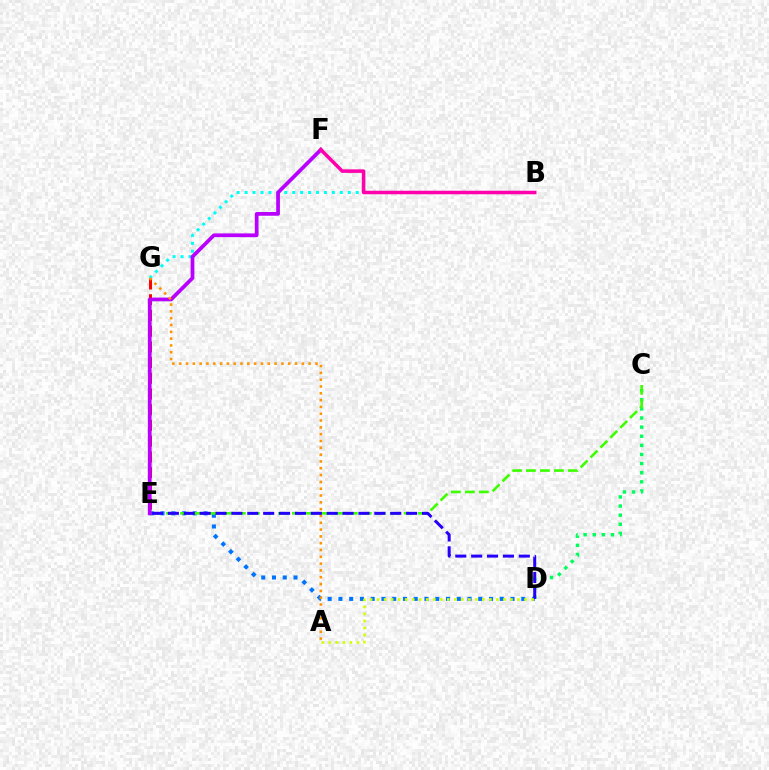{('C', 'D'): [{'color': '#00ff5c', 'line_style': 'dotted', 'thickness': 2.48}], ('D', 'E'): [{'color': '#0074ff', 'line_style': 'dotted', 'thickness': 2.92}, {'color': '#2500ff', 'line_style': 'dashed', 'thickness': 2.16}], ('B', 'G'): [{'color': '#00fff6', 'line_style': 'dotted', 'thickness': 2.16}], ('C', 'E'): [{'color': '#3dff00', 'line_style': 'dashed', 'thickness': 1.9}], ('E', 'G'): [{'color': '#ff0000', 'line_style': 'dashed', 'thickness': 2.14}], ('E', 'F'): [{'color': '#b900ff', 'line_style': 'solid', 'thickness': 2.69}], ('A', 'G'): [{'color': '#ff9400', 'line_style': 'dotted', 'thickness': 1.85}], ('B', 'F'): [{'color': '#ff00ac', 'line_style': 'solid', 'thickness': 2.54}], ('A', 'D'): [{'color': '#d1ff00', 'line_style': 'dotted', 'thickness': 1.91}]}